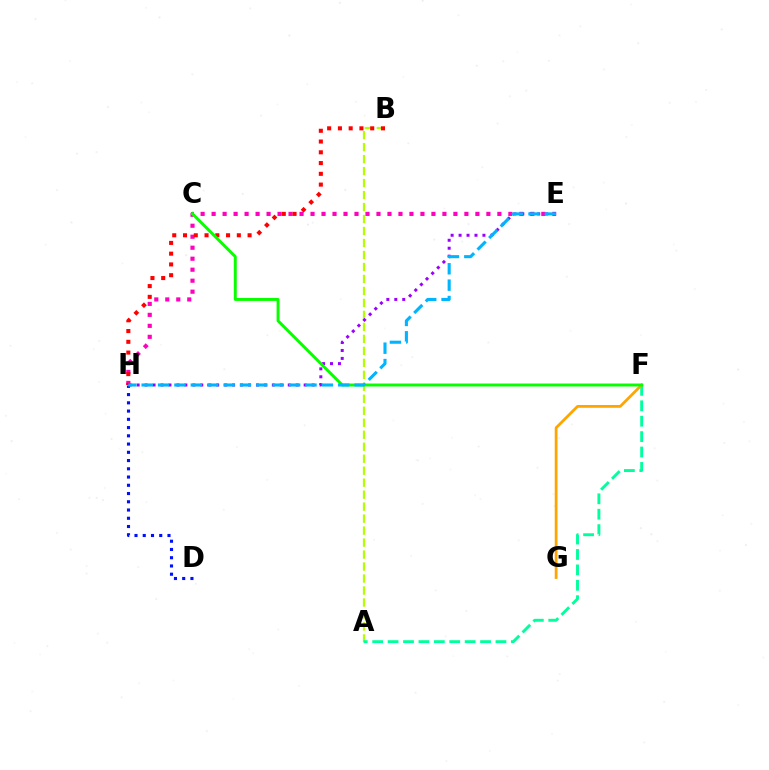{('E', 'H'): [{'color': '#ff00bd', 'line_style': 'dotted', 'thickness': 2.99}, {'color': '#9b00ff', 'line_style': 'dotted', 'thickness': 2.16}, {'color': '#00b5ff', 'line_style': 'dashed', 'thickness': 2.23}], ('A', 'B'): [{'color': '#b3ff00', 'line_style': 'dashed', 'thickness': 1.63}], ('A', 'F'): [{'color': '#00ff9d', 'line_style': 'dashed', 'thickness': 2.09}], ('B', 'H'): [{'color': '#ff0000', 'line_style': 'dotted', 'thickness': 2.92}], ('F', 'G'): [{'color': '#ffa500', 'line_style': 'solid', 'thickness': 1.99}], ('D', 'H'): [{'color': '#0010ff', 'line_style': 'dotted', 'thickness': 2.24}], ('C', 'F'): [{'color': '#08ff00', 'line_style': 'solid', 'thickness': 2.12}]}